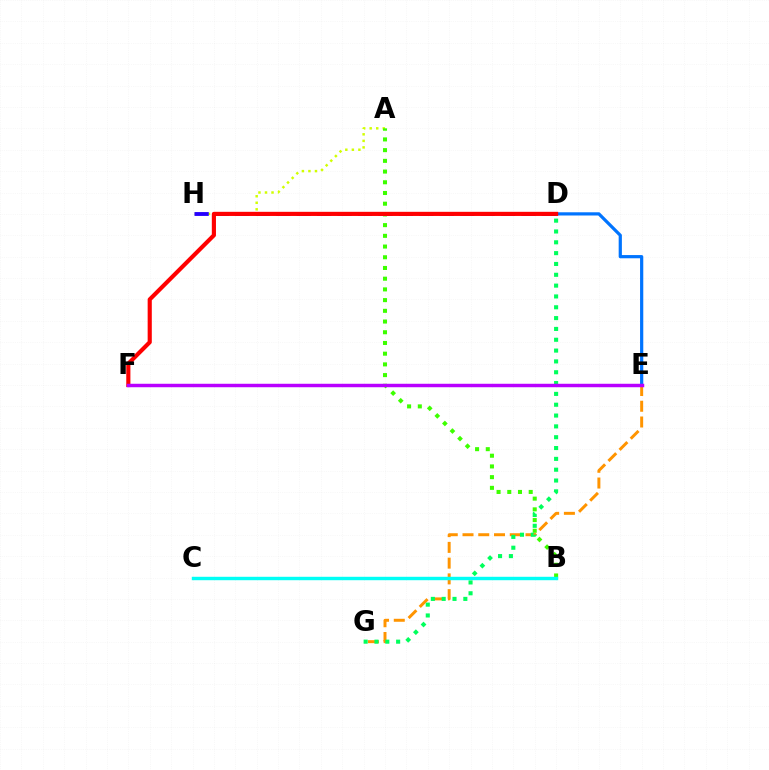{('A', 'H'): [{'color': '#d1ff00', 'line_style': 'dotted', 'thickness': 1.78}], ('A', 'B'): [{'color': '#3dff00', 'line_style': 'dotted', 'thickness': 2.91}], ('E', 'F'): [{'color': '#ff00ac', 'line_style': 'solid', 'thickness': 1.95}, {'color': '#b900ff', 'line_style': 'solid', 'thickness': 2.49}], ('E', 'G'): [{'color': '#ff9400', 'line_style': 'dashed', 'thickness': 2.14}], ('B', 'C'): [{'color': '#00fff6', 'line_style': 'solid', 'thickness': 2.46}], ('D', 'G'): [{'color': '#00ff5c', 'line_style': 'dotted', 'thickness': 2.94}], ('D', 'E'): [{'color': '#0074ff', 'line_style': 'solid', 'thickness': 2.31}], ('D', 'H'): [{'color': '#2500ff', 'line_style': 'dashed', 'thickness': 2.77}], ('D', 'F'): [{'color': '#ff0000', 'line_style': 'solid', 'thickness': 2.98}]}